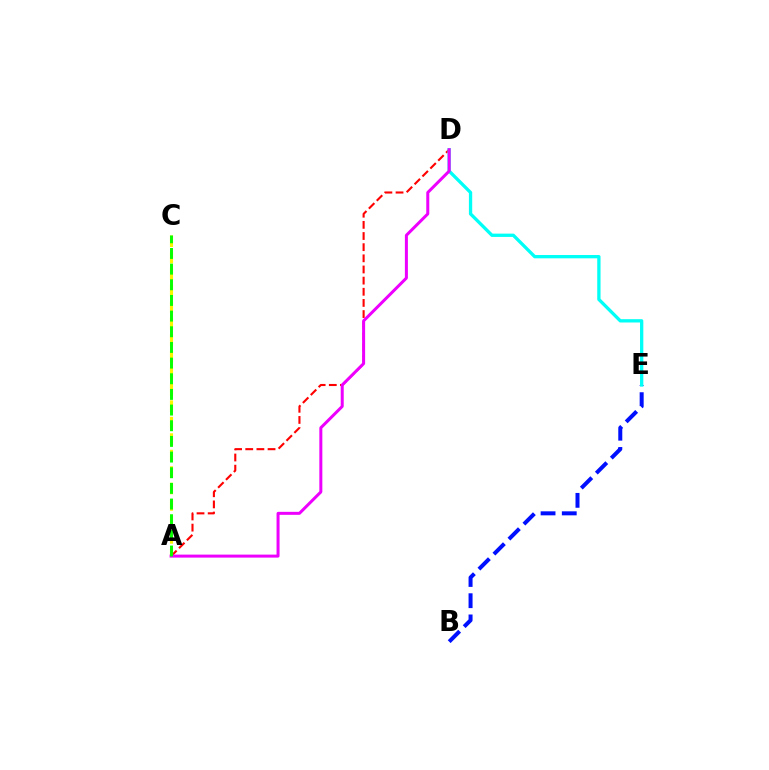{('A', 'D'): [{'color': '#ff0000', 'line_style': 'dashed', 'thickness': 1.51}, {'color': '#ee00ff', 'line_style': 'solid', 'thickness': 2.16}], ('B', 'E'): [{'color': '#0010ff', 'line_style': 'dashed', 'thickness': 2.88}], ('D', 'E'): [{'color': '#00fff6', 'line_style': 'solid', 'thickness': 2.38}], ('A', 'C'): [{'color': '#fcf500', 'line_style': 'dashed', 'thickness': 2.24}, {'color': '#08ff00', 'line_style': 'dashed', 'thickness': 2.13}]}